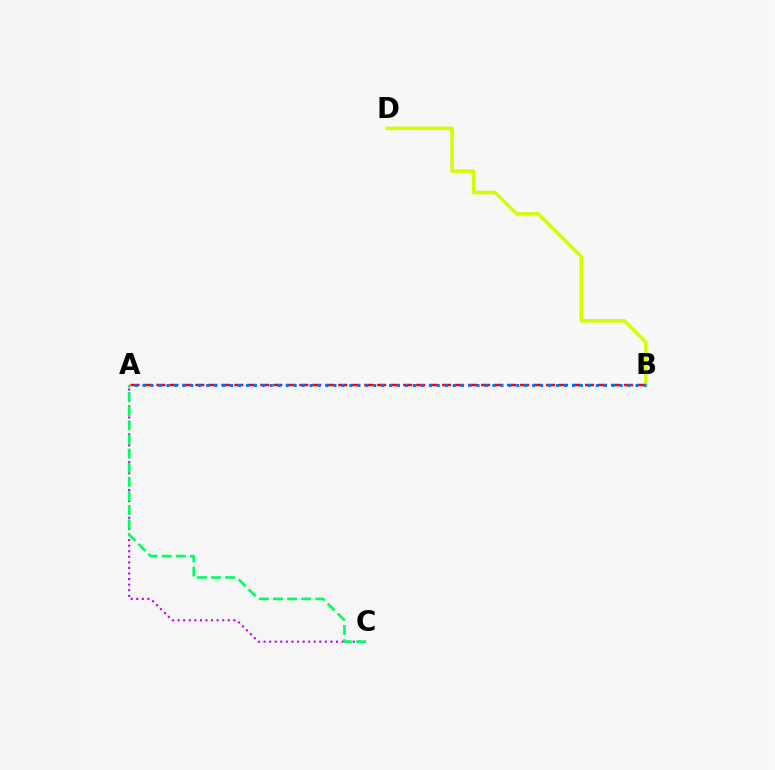{('A', 'C'): [{'color': '#b900ff', 'line_style': 'dotted', 'thickness': 1.51}, {'color': '#00ff5c', 'line_style': 'dashed', 'thickness': 1.92}], ('B', 'D'): [{'color': '#d1ff00', 'line_style': 'solid', 'thickness': 2.56}], ('A', 'B'): [{'color': '#ff0000', 'line_style': 'dashed', 'thickness': 1.76}, {'color': '#0074ff', 'line_style': 'dotted', 'thickness': 2.16}]}